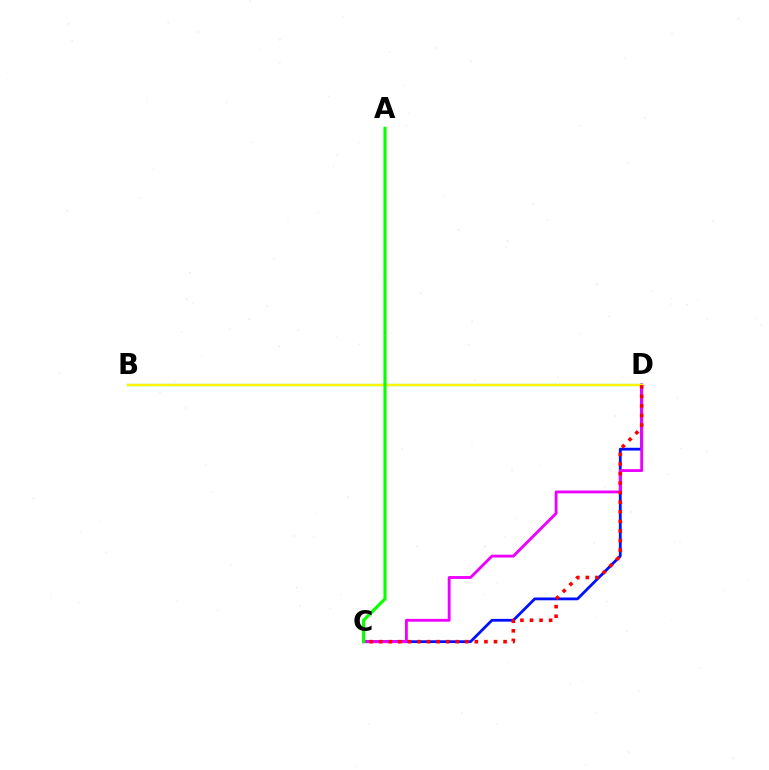{('C', 'D'): [{'color': '#0010ff', 'line_style': 'solid', 'thickness': 2.01}, {'color': '#ee00ff', 'line_style': 'solid', 'thickness': 2.06}, {'color': '#ff0000', 'line_style': 'dotted', 'thickness': 2.6}], ('B', 'D'): [{'color': '#00fff6', 'line_style': 'solid', 'thickness': 1.61}, {'color': '#fcf500', 'line_style': 'solid', 'thickness': 1.72}], ('A', 'C'): [{'color': '#08ff00', 'line_style': 'solid', 'thickness': 2.25}]}